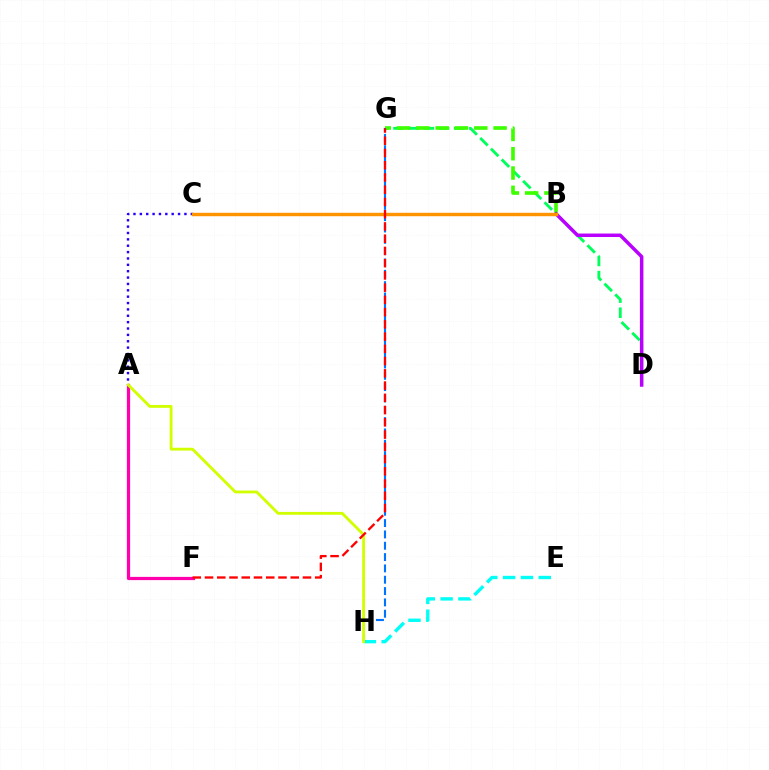{('D', 'G'): [{'color': '#00ff5c', 'line_style': 'dashed', 'thickness': 2.06}], ('B', 'G'): [{'color': '#3dff00', 'line_style': 'dashed', 'thickness': 2.62}], ('E', 'H'): [{'color': '#00fff6', 'line_style': 'dashed', 'thickness': 2.42}], ('G', 'H'): [{'color': '#0074ff', 'line_style': 'dashed', 'thickness': 1.54}], ('B', 'D'): [{'color': '#b900ff', 'line_style': 'solid', 'thickness': 2.51}], ('A', 'C'): [{'color': '#2500ff', 'line_style': 'dotted', 'thickness': 1.73}], ('A', 'F'): [{'color': '#ff00ac', 'line_style': 'solid', 'thickness': 2.32}], ('B', 'C'): [{'color': '#ff9400', 'line_style': 'solid', 'thickness': 2.46}], ('A', 'H'): [{'color': '#d1ff00', 'line_style': 'solid', 'thickness': 2.04}], ('F', 'G'): [{'color': '#ff0000', 'line_style': 'dashed', 'thickness': 1.66}]}